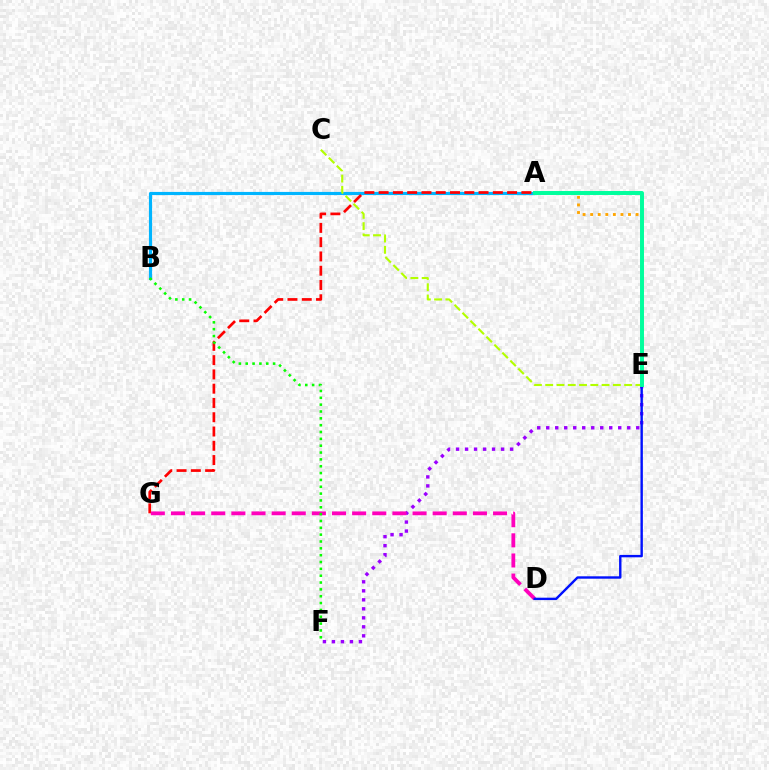{('A', 'E'): [{'color': '#ffa500', 'line_style': 'dotted', 'thickness': 2.06}, {'color': '#00ff9d', 'line_style': 'solid', 'thickness': 2.85}], ('A', 'B'): [{'color': '#00b5ff', 'line_style': 'solid', 'thickness': 2.26}], ('A', 'G'): [{'color': '#ff0000', 'line_style': 'dashed', 'thickness': 1.94}], ('E', 'F'): [{'color': '#9b00ff', 'line_style': 'dotted', 'thickness': 2.45}], ('D', 'G'): [{'color': '#ff00bd', 'line_style': 'dashed', 'thickness': 2.73}], ('D', 'E'): [{'color': '#0010ff', 'line_style': 'solid', 'thickness': 1.73}], ('C', 'E'): [{'color': '#b3ff00', 'line_style': 'dashed', 'thickness': 1.53}], ('B', 'F'): [{'color': '#08ff00', 'line_style': 'dotted', 'thickness': 1.86}]}